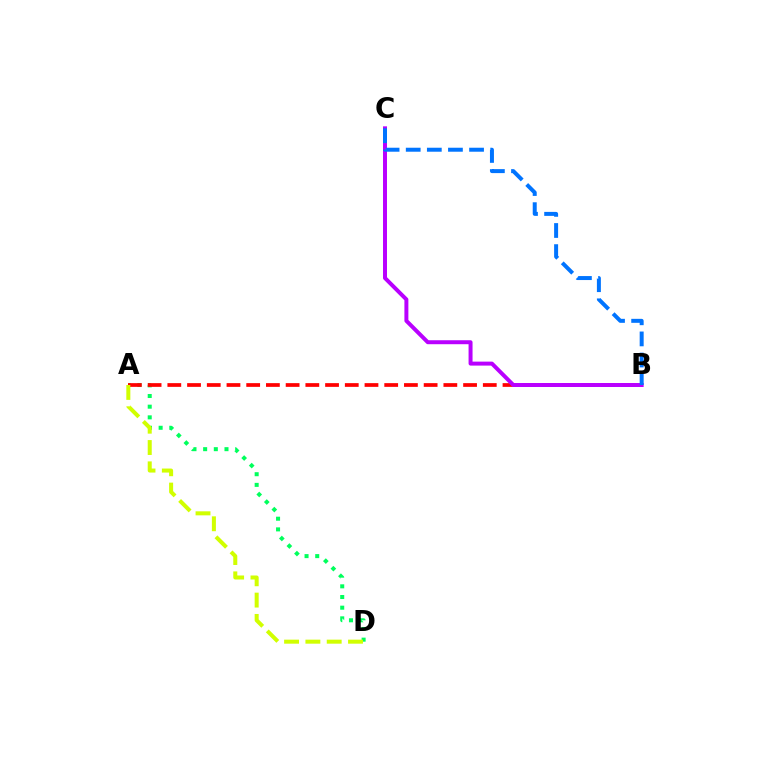{('A', 'D'): [{'color': '#00ff5c', 'line_style': 'dotted', 'thickness': 2.9}, {'color': '#d1ff00', 'line_style': 'dashed', 'thickness': 2.9}], ('A', 'B'): [{'color': '#ff0000', 'line_style': 'dashed', 'thickness': 2.68}], ('B', 'C'): [{'color': '#b900ff', 'line_style': 'solid', 'thickness': 2.86}, {'color': '#0074ff', 'line_style': 'dashed', 'thickness': 2.87}]}